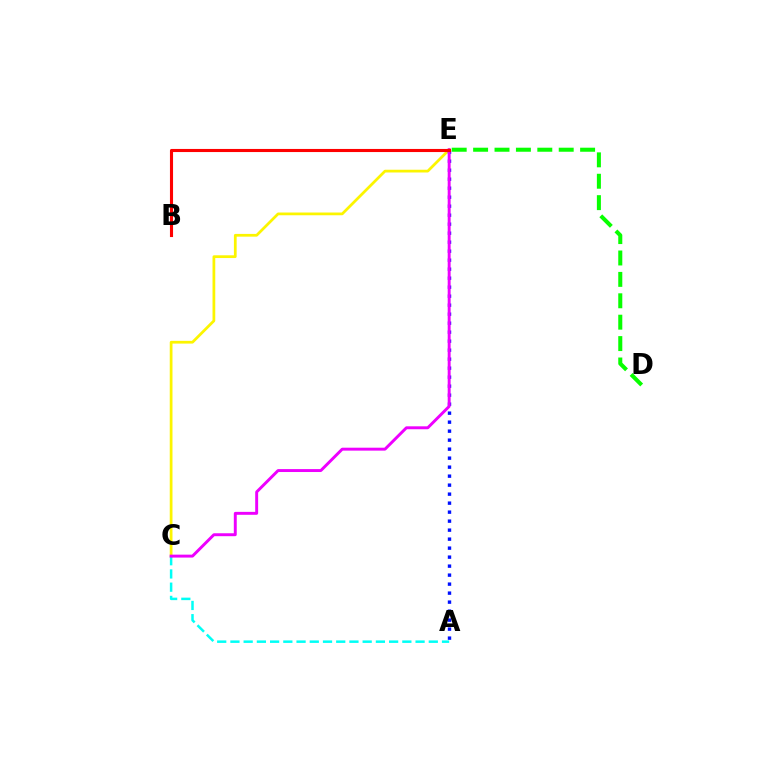{('C', 'E'): [{'color': '#fcf500', 'line_style': 'solid', 'thickness': 1.98}, {'color': '#ee00ff', 'line_style': 'solid', 'thickness': 2.11}], ('D', 'E'): [{'color': '#08ff00', 'line_style': 'dashed', 'thickness': 2.91}], ('A', 'E'): [{'color': '#0010ff', 'line_style': 'dotted', 'thickness': 2.44}], ('A', 'C'): [{'color': '#00fff6', 'line_style': 'dashed', 'thickness': 1.8}], ('B', 'E'): [{'color': '#ff0000', 'line_style': 'solid', 'thickness': 2.24}]}